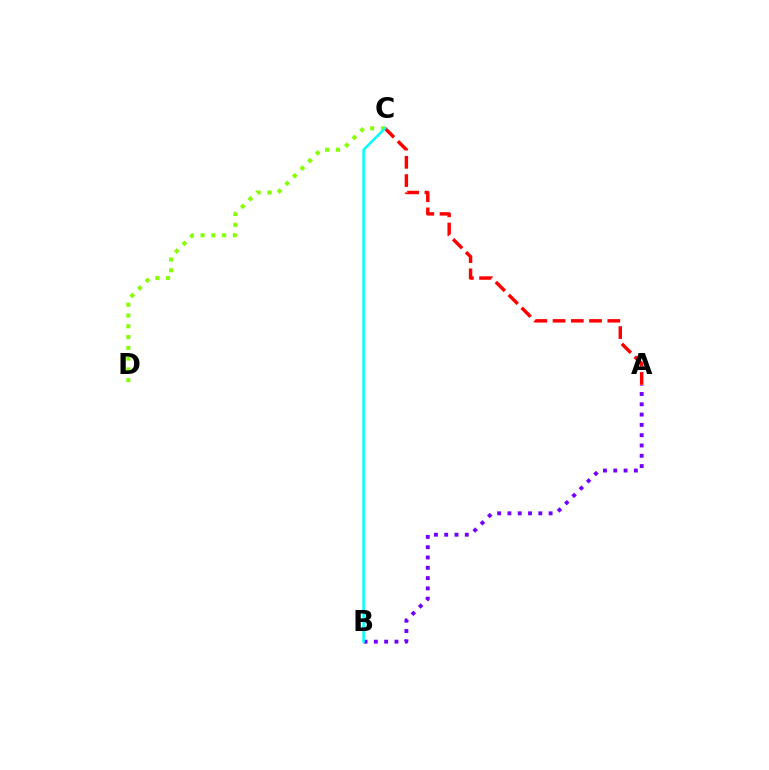{('A', 'C'): [{'color': '#ff0000', 'line_style': 'dashed', 'thickness': 2.48}], ('C', 'D'): [{'color': '#84ff00', 'line_style': 'dotted', 'thickness': 2.93}], ('A', 'B'): [{'color': '#7200ff', 'line_style': 'dotted', 'thickness': 2.8}], ('B', 'C'): [{'color': '#00fff6', 'line_style': 'solid', 'thickness': 1.82}]}